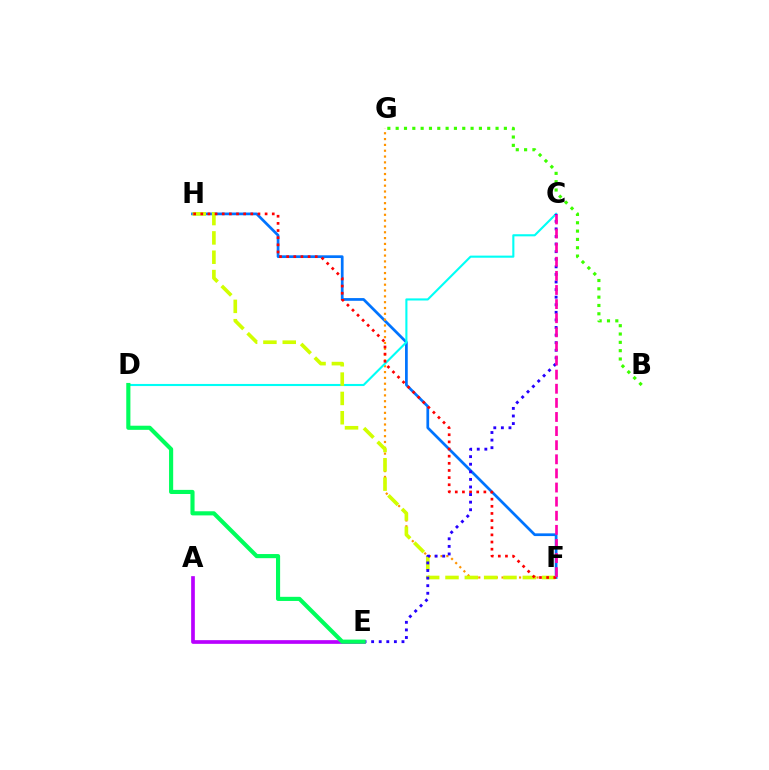{('F', 'H'): [{'color': '#0074ff', 'line_style': 'solid', 'thickness': 1.96}, {'color': '#d1ff00', 'line_style': 'dashed', 'thickness': 2.63}, {'color': '#ff0000', 'line_style': 'dotted', 'thickness': 1.94}], ('F', 'G'): [{'color': '#ff9400', 'line_style': 'dotted', 'thickness': 1.58}], ('C', 'D'): [{'color': '#00fff6', 'line_style': 'solid', 'thickness': 1.52}], ('C', 'E'): [{'color': '#2500ff', 'line_style': 'dotted', 'thickness': 2.06}], ('A', 'E'): [{'color': '#b900ff', 'line_style': 'solid', 'thickness': 2.66}], ('C', 'F'): [{'color': '#ff00ac', 'line_style': 'dashed', 'thickness': 1.92}], ('B', 'G'): [{'color': '#3dff00', 'line_style': 'dotted', 'thickness': 2.26}], ('D', 'E'): [{'color': '#00ff5c', 'line_style': 'solid', 'thickness': 2.97}]}